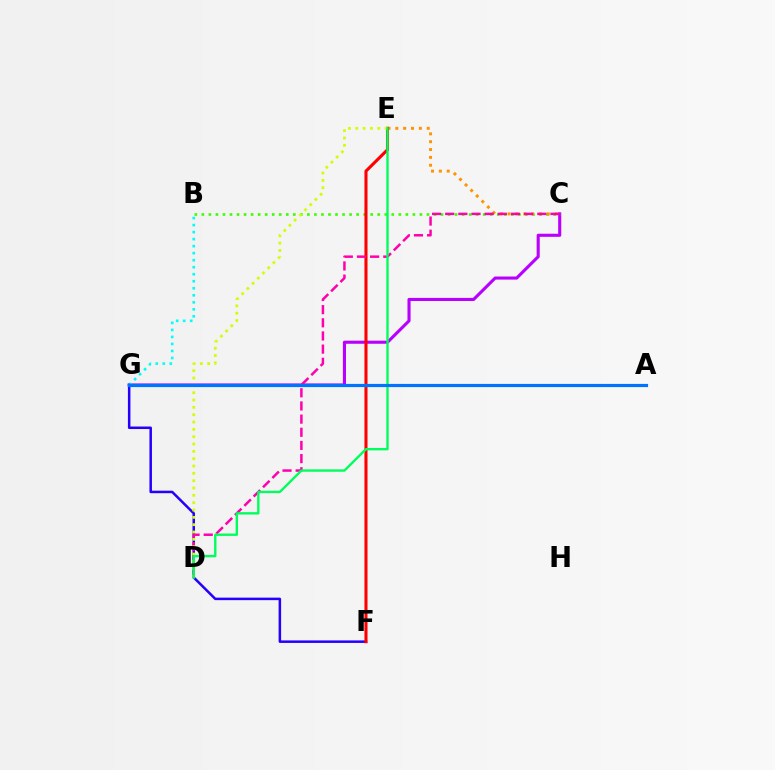{('C', 'G'): [{'color': '#b900ff', 'line_style': 'solid', 'thickness': 2.23}], ('B', 'G'): [{'color': '#00fff6', 'line_style': 'dotted', 'thickness': 1.91}], ('B', 'C'): [{'color': '#3dff00', 'line_style': 'dotted', 'thickness': 1.91}], ('C', 'E'): [{'color': '#ff9400', 'line_style': 'dotted', 'thickness': 2.13}], ('F', 'G'): [{'color': '#2500ff', 'line_style': 'solid', 'thickness': 1.81}], ('E', 'F'): [{'color': '#ff0000', 'line_style': 'solid', 'thickness': 2.22}], ('C', 'D'): [{'color': '#ff00ac', 'line_style': 'dashed', 'thickness': 1.79}], ('D', 'E'): [{'color': '#d1ff00', 'line_style': 'dotted', 'thickness': 1.99}, {'color': '#00ff5c', 'line_style': 'solid', 'thickness': 1.71}], ('A', 'G'): [{'color': '#0074ff', 'line_style': 'solid', 'thickness': 2.29}]}